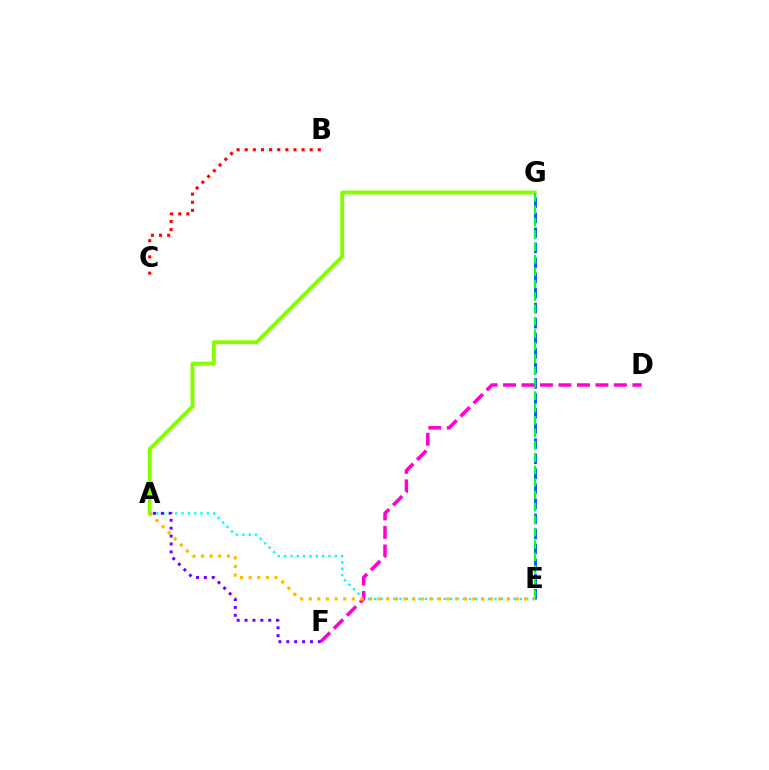{('B', 'C'): [{'color': '#ff0000', 'line_style': 'dotted', 'thickness': 2.21}], ('E', 'G'): [{'color': '#004bff', 'line_style': 'dashed', 'thickness': 2.05}, {'color': '#00ff39', 'line_style': 'dashed', 'thickness': 1.68}], ('A', 'G'): [{'color': '#84ff00', 'line_style': 'solid', 'thickness': 2.8}], ('A', 'E'): [{'color': '#00fff6', 'line_style': 'dotted', 'thickness': 1.72}, {'color': '#ffbd00', 'line_style': 'dotted', 'thickness': 2.34}], ('D', 'F'): [{'color': '#ff00cf', 'line_style': 'dashed', 'thickness': 2.51}], ('A', 'F'): [{'color': '#7200ff', 'line_style': 'dotted', 'thickness': 2.14}]}